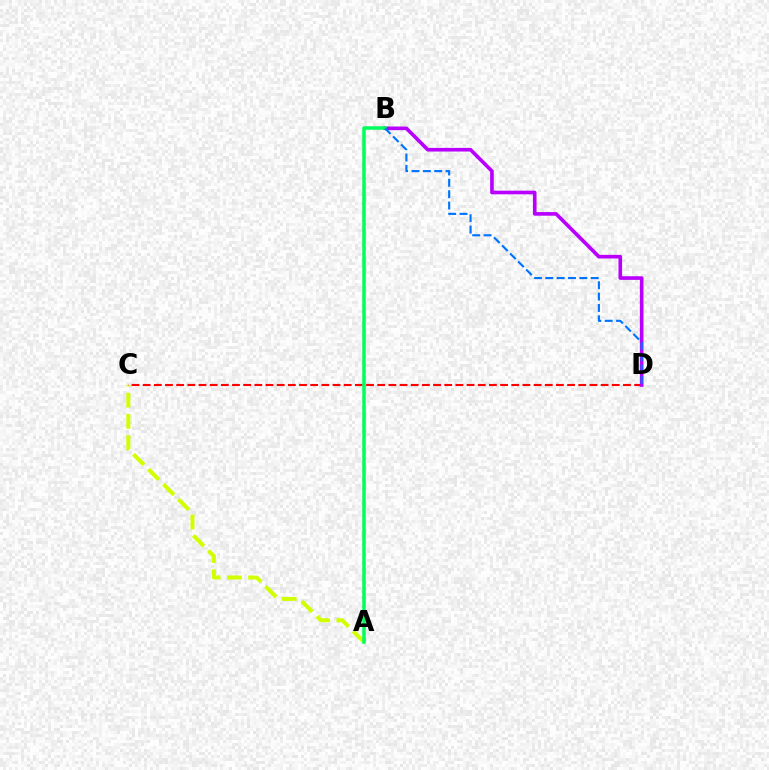{('A', 'C'): [{'color': '#d1ff00', 'line_style': 'dashed', 'thickness': 2.88}], ('C', 'D'): [{'color': '#ff0000', 'line_style': 'dashed', 'thickness': 1.52}], ('B', 'D'): [{'color': '#b900ff', 'line_style': 'solid', 'thickness': 2.62}, {'color': '#0074ff', 'line_style': 'dashed', 'thickness': 1.54}], ('A', 'B'): [{'color': '#00ff5c', 'line_style': 'solid', 'thickness': 2.53}]}